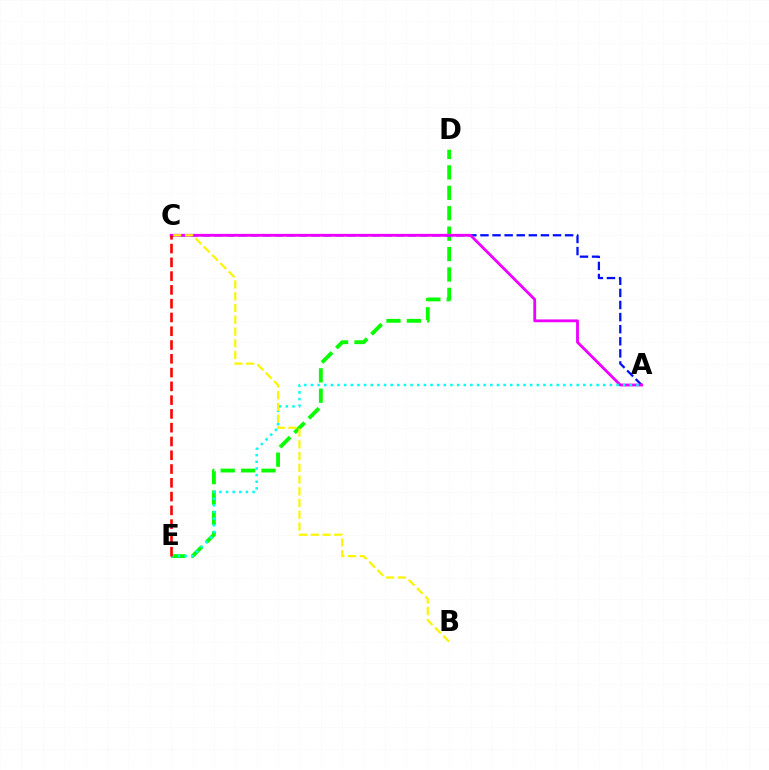{('D', 'E'): [{'color': '#08ff00', 'line_style': 'dashed', 'thickness': 2.77}], ('A', 'C'): [{'color': '#0010ff', 'line_style': 'dashed', 'thickness': 1.64}, {'color': '#ee00ff', 'line_style': 'solid', 'thickness': 2.03}], ('A', 'E'): [{'color': '#00fff6', 'line_style': 'dotted', 'thickness': 1.8}], ('B', 'C'): [{'color': '#fcf500', 'line_style': 'dashed', 'thickness': 1.6}], ('C', 'E'): [{'color': '#ff0000', 'line_style': 'dashed', 'thickness': 1.87}]}